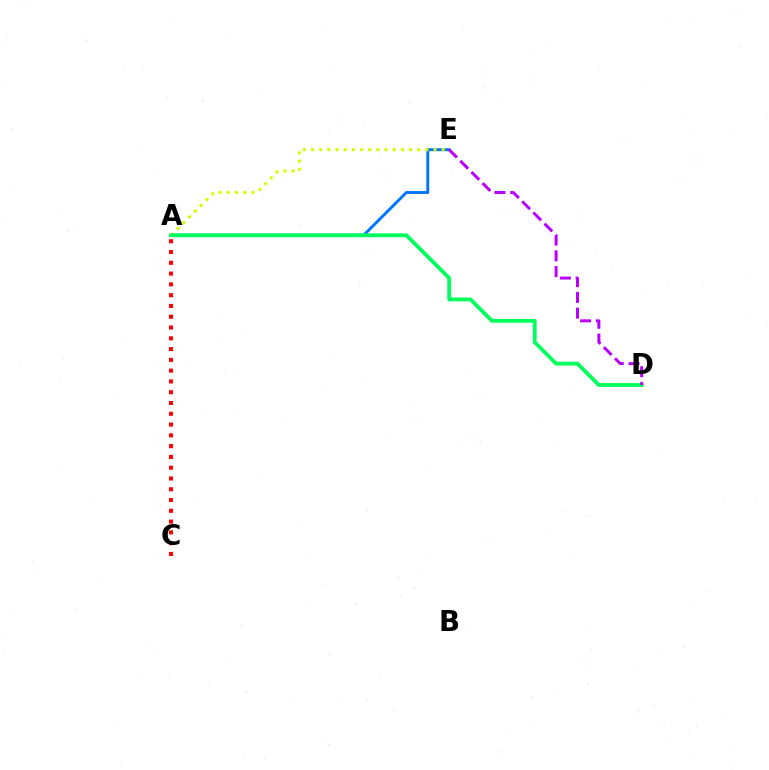{('A', 'E'): [{'color': '#0074ff', 'line_style': 'solid', 'thickness': 2.11}, {'color': '#d1ff00', 'line_style': 'dotted', 'thickness': 2.22}], ('A', 'D'): [{'color': '#00ff5c', 'line_style': 'solid', 'thickness': 2.74}], ('A', 'C'): [{'color': '#ff0000', 'line_style': 'dotted', 'thickness': 2.93}], ('D', 'E'): [{'color': '#b900ff', 'line_style': 'dashed', 'thickness': 2.14}]}